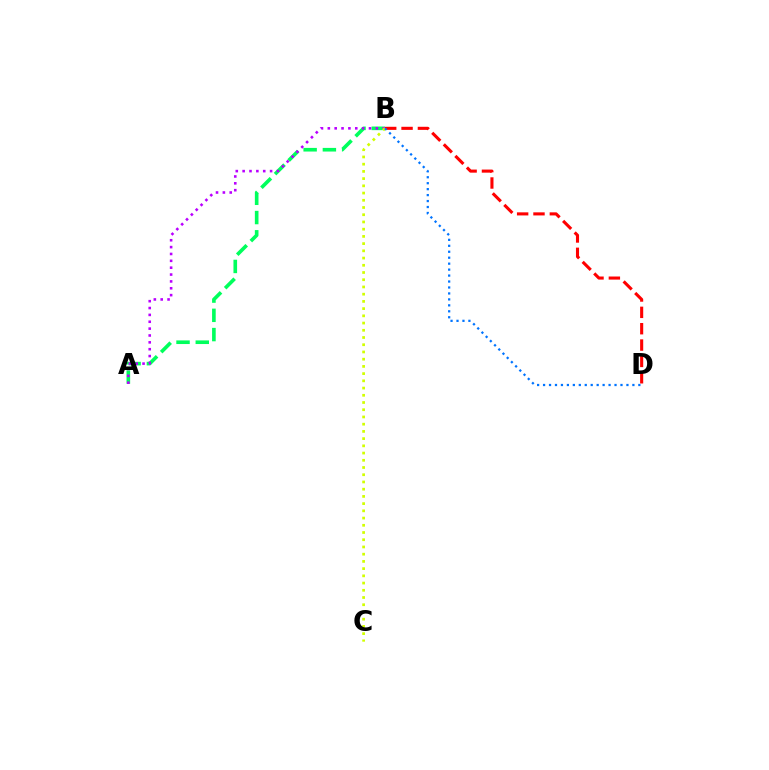{('A', 'B'): [{'color': '#00ff5c', 'line_style': 'dashed', 'thickness': 2.62}, {'color': '#b900ff', 'line_style': 'dotted', 'thickness': 1.86}], ('B', 'D'): [{'color': '#ff0000', 'line_style': 'dashed', 'thickness': 2.22}, {'color': '#0074ff', 'line_style': 'dotted', 'thickness': 1.62}], ('B', 'C'): [{'color': '#d1ff00', 'line_style': 'dotted', 'thickness': 1.96}]}